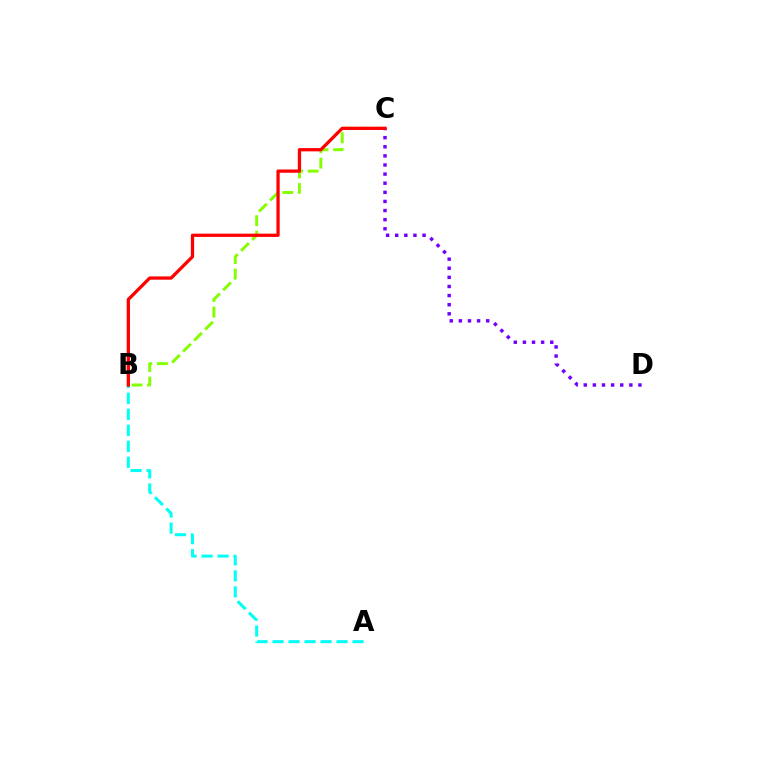{('B', 'C'): [{'color': '#84ff00', 'line_style': 'dashed', 'thickness': 2.12}, {'color': '#ff0000', 'line_style': 'solid', 'thickness': 2.36}], ('C', 'D'): [{'color': '#7200ff', 'line_style': 'dotted', 'thickness': 2.48}], ('A', 'B'): [{'color': '#00fff6', 'line_style': 'dashed', 'thickness': 2.17}]}